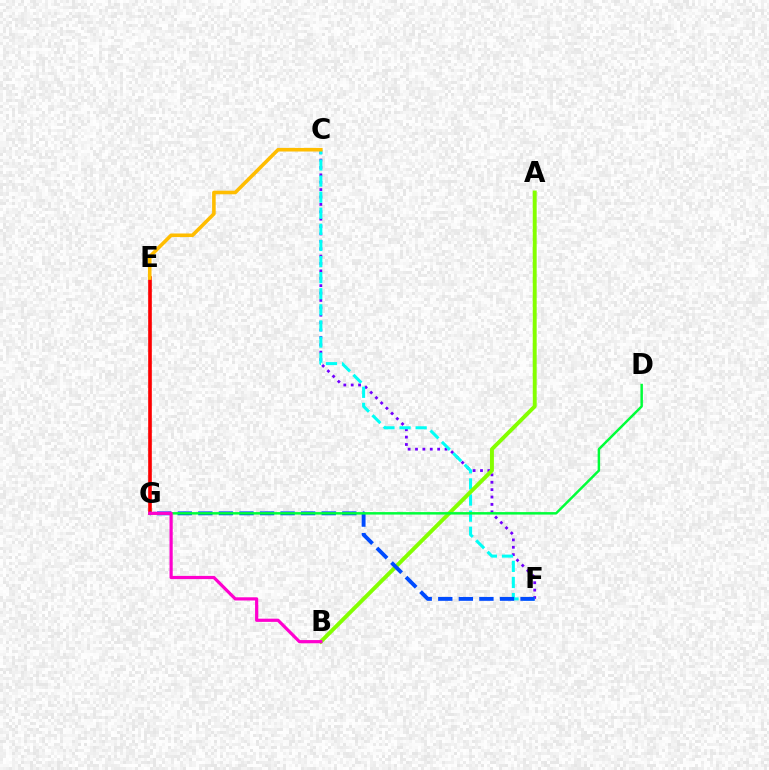{('E', 'G'): [{'color': '#ff0000', 'line_style': 'solid', 'thickness': 2.62}], ('C', 'F'): [{'color': '#7200ff', 'line_style': 'dotted', 'thickness': 2.01}, {'color': '#00fff6', 'line_style': 'dashed', 'thickness': 2.19}], ('A', 'B'): [{'color': '#84ff00', 'line_style': 'solid', 'thickness': 2.82}], ('C', 'E'): [{'color': '#ffbd00', 'line_style': 'solid', 'thickness': 2.58}], ('F', 'G'): [{'color': '#004bff', 'line_style': 'dashed', 'thickness': 2.79}], ('D', 'G'): [{'color': '#00ff39', 'line_style': 'solid', 'thickness': 1.78}], ('B', 'G'): [{'color': '#ff00cf', 'line_style': 'solid', 'thickness': 2.3}]}